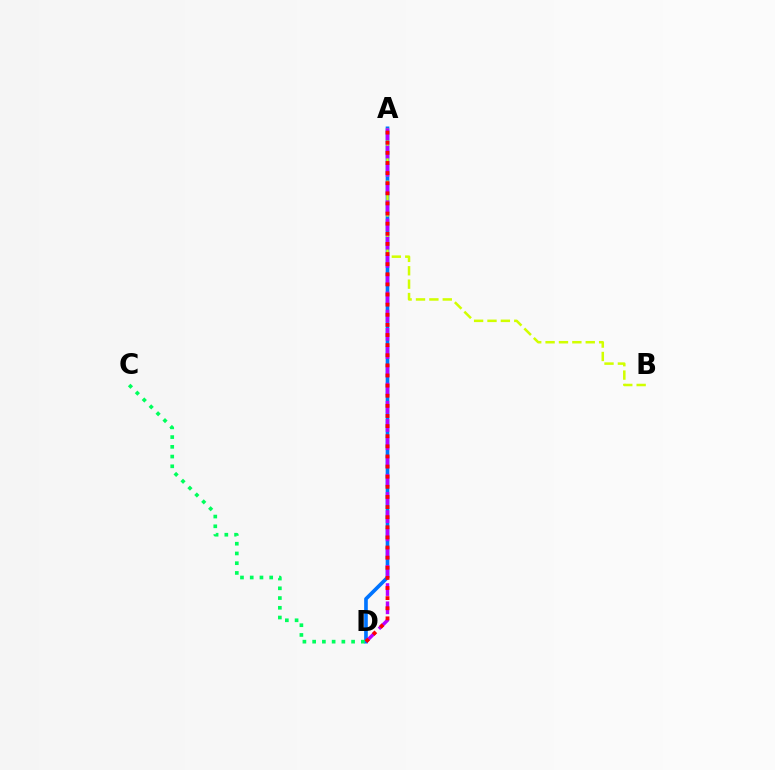{('A', 'D'): [{'color': '#0074ff', 'line_style': 'solid', 'thickness': 2.63}, {'color': '#b900ff', 'line_style': 'dashed', 'thickness': 2.48}, {'color': '#ff0000', 'line_style': 'dotted', 'thickness': 2.75}], ('A', 'B'): [{'color': '#d1ff00', 'line_style': 'dashed', 'thickness': 1.82}], ('C', 'D'): [{'color': '#00ff5c', 'line_style': 'dotted', 'thickness': 2.65}]}